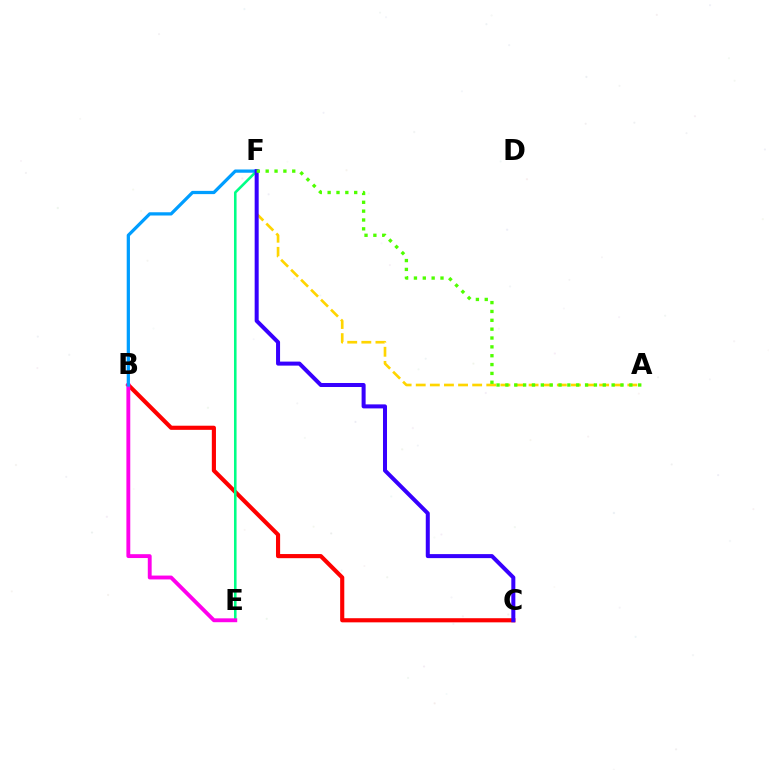{('B', 'C'): [{'color': '#ff0000', 'line_style': 'solid', 'thickness': 2.98}], ('E', 'F'): [{'color': '#00ff86', 'line_style': 'solid', 'thickness': 1.86}], ('B', 'E'): [{'color': '#ff00ed', 'line_style': 'solid', 'thickness': 2.78}], ('B', 'F'): [{'color': '#009eff', 'line_style': 'solid', 'thickness': 2.33}], ('A', 'F'): [{'color': '#ffd500', 'line_style': 'dashed', 'thickness': 1.92}, {'color': '#4fff00', 'line_style': 'dotted', 'thickness': 2.4}], ('C', 'F'): [{'color': '#3700ff', 'line_style': 'solid', 'thickness': 2.89}]}